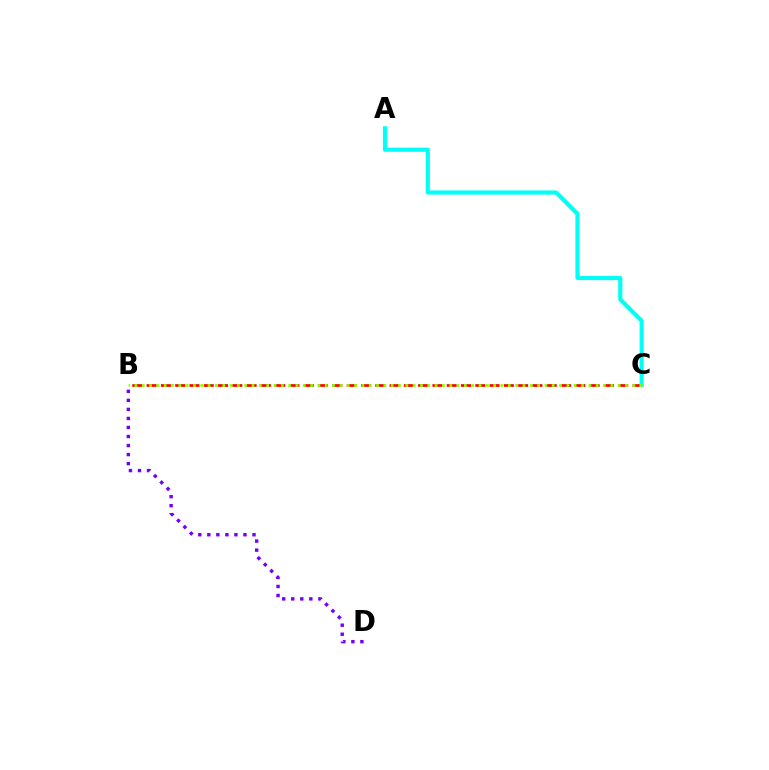{('B', 'C'): [{'color': '#ff0000', 'line_style': 'dashed', 'thickness': 1.94}, {'color': '#84ff00', 'line_style': 'dotted', 'thickness': 1.99}], ('A', 'C'): [{'color': '#00fff6', 'line_style': 'solid', 'thickness': 2.99}], ('B', 'D'): [{'color': '#7200ff', 'line_style': 'dotted', 'thickness': 2.46}]}